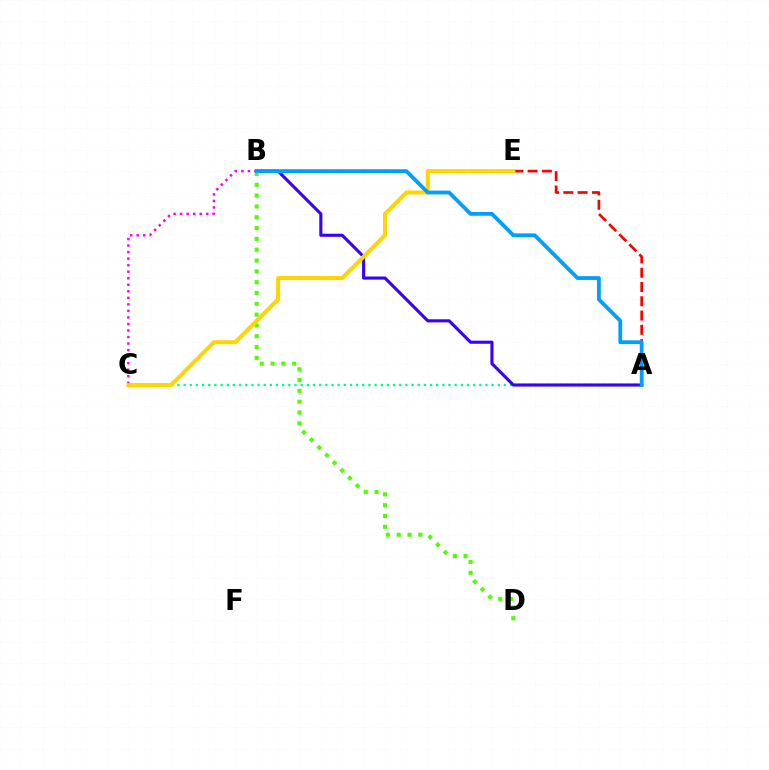{('B', 'D'): [{'color': '#4fff00', 'line_style': 'dotted', 'thickness': 2.94}], ('A', 'C'): [{'color': '#00ff86', 'line_style': 'dotted', 'thickness': 1.67}], ('B', 'C'): [{'color': '#ff00ed', 'line_style': 'dotted', 'thickness': 1.78}], ('A', 'E'): [{'color': '#ff0000', 'line_style': 'dashed', 'thickness': 1.94}], ('A', 'B'): [{'color': '#3700ff', 'line_style': 'solid', 'thickness': 2.23}, {'color': '#009eff', 'line_style': 'solid', 'thickness': 2.73}], ('C', 'E'): [{'color': '#ffd500', 'line_style': 'solid', 'thickness': 2.9}]}